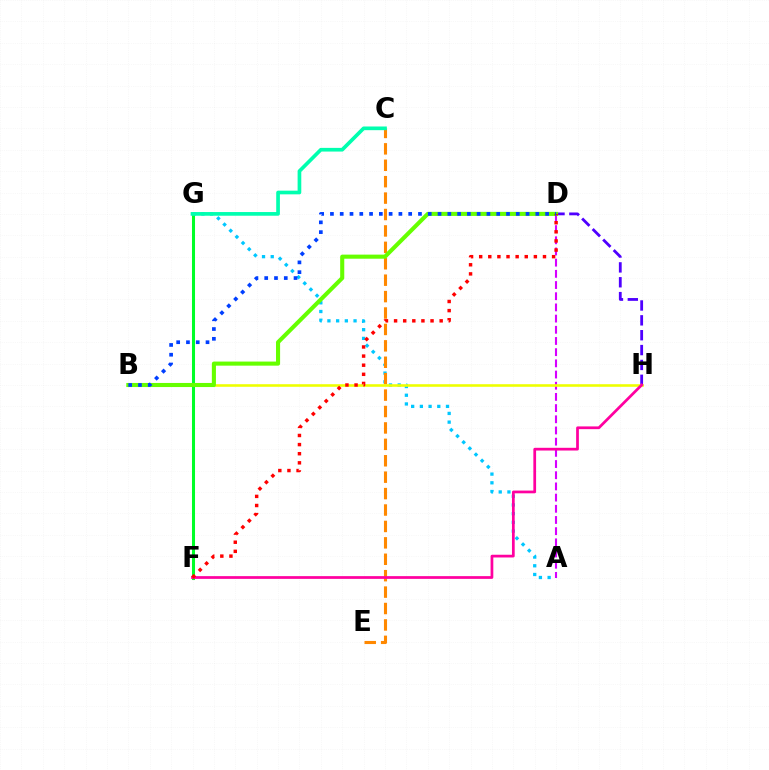{('A', 'D'): [{'color': '#d600ff', 'line_style': 'dashed', 'thickness': 1.52}], ('F', 'G'): [{'color': '#00ff27', 'line_style': 'solid', 'thickness': 2.19}], ('A', 'G'): [{'color': '#00c7ff', 'line_style': 'dotted', 'thickness': 2.37}], ('D', 'H'): [{'color': '#4f00ff', 'line_style': 'dashed', 'thickness': 2.02}], ('C', 'E'): [{'color': '#ff8800', 'line_style': 'dashed', 'thickness': 2.23}], ('B', 'H'): [{'color': '#eeff00', 'line_style': 'solid', 'thickness': 1.86}], ('F', 'H'): [{'color': '#ff00a0', 'line_style': 'solid', 'thickness': 1.97}], ('B', 'D'): [{'color': '#66ff00', 'line_style': 'solid', 'thickness': 2.94}, {'color': '#003fff', 'line_style': 'dotted', 'thickness': 2.66}], ('C', 'G'): [{'color': '#00ffaf', 'line_style': 'solid', 'thickness': 2.65}], ('D', 'F'): [{'color': '#ff0000', 'line_style': 'dotted', 'thickness': 2.48}]}